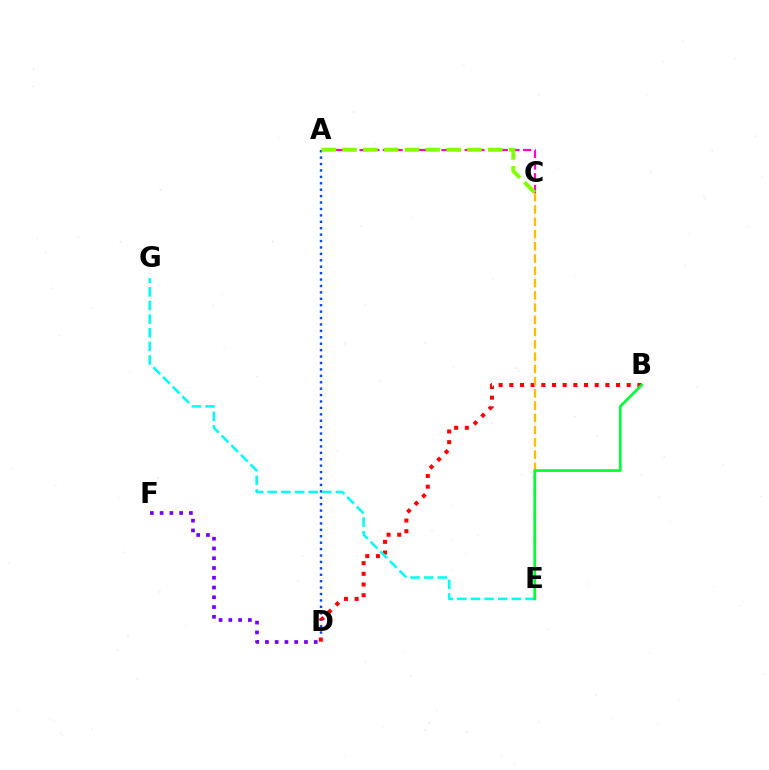{('A', 'D'): [{'color': '#004bff', 'line_style': 'dotted', 'thickness': 1.74}], ('A', 'C'): [{'color': '#ff00cf', 'line_style': 'dashed', 'thickness': 1.59}, {'color': '#84ff00', 'line_style': 'dashed', 'thickness': 2.83}], ('B', 'D'): [{'color': '#ff0000', 'line_style': 'dotted', 'thickness': 2.9}], ('E', 'G'): [{'color': '#00fff6', 'line_style': 'dashed', 'thickness': 1.85}], ('D', 'F'): [{'color': '#7200ff', 'line_style': 'dotted', 'thickness': 2.65}], ('C', 'E'): [{'color': '#ffbd00', 'line_style': 'dashed', 'thickness': 1.66}], ('B', 'E'): [{'color': '#00ff39', 'line_style': 'solid', 'thickness': 1.94}]}